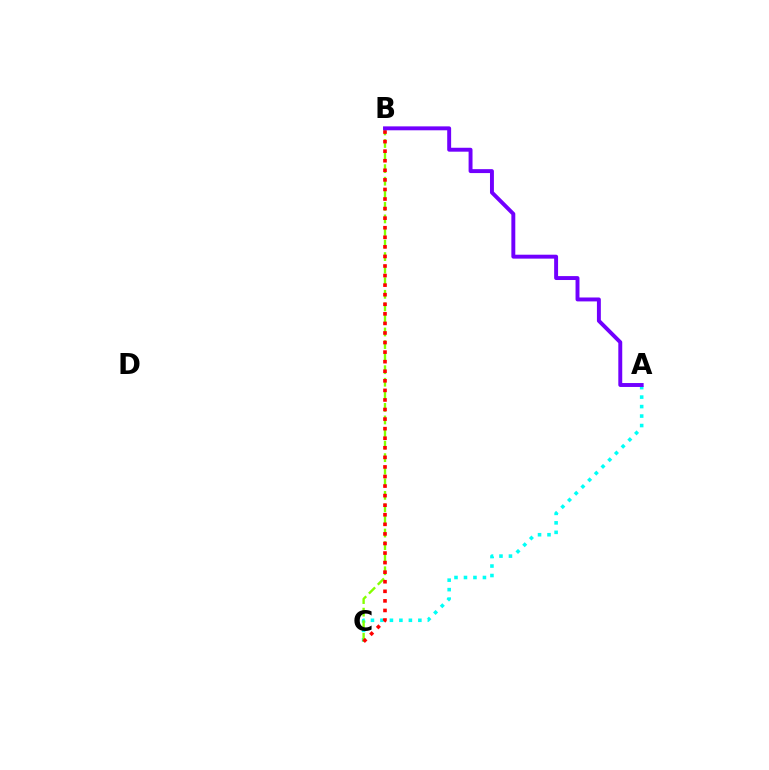{('A', 'C'): [{'color': '#00fff6', 'line_style': 'dotted', 'thickness': 2.58}], ('B', 'C'): [{'color': '#84ff00', 'line_style': 'dashed', 'thickness': 1.71}, {'color': '#ff0000', 'line_style': 'dotted', 'thickness': 2.6}], ('A', 'B'): [{'color': '#7200ff', 'line_style': 'solid', 'thickness': 2.82}]}